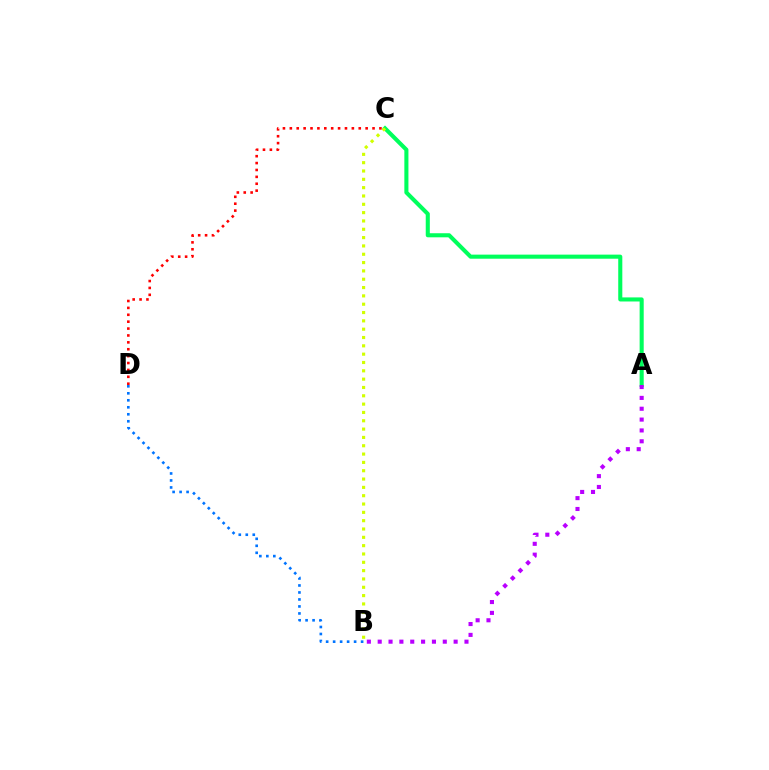{('A', 'C'): [{'color': '#00ff5c', 'line_style': 'solid', 'thickness': 2.94}], ('B', 'D'): [{'color': '#0074ff', 'line_style': 'dotted', 'thickness': 1.9}], ('B', 'C'): [{'color': '#d1ff00', 'line_style': 'dotted', 'thickness': 2.26}], ('C', 'D'): [{'color': '#ff0000', 'line_style': 'dotted', 'thickness': 1.87}], ('A', 'B'): [{'color': '#b900ff', 'line_style': 'dotted', 'thickness': 2.95}]}